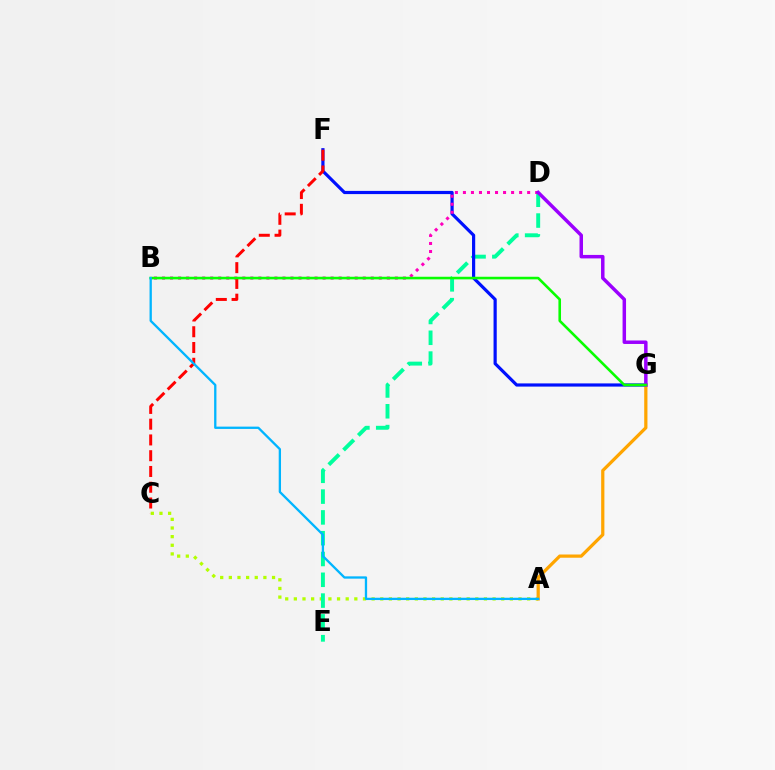{('A', 'C'): [{'color': '#b3ff00', 'line_style': 'dotted', 'thickness': 2.35}], ('D', 'E'): [{'color': '#00ff9d', 'line_style': 'dashed', 'thickness': 2.83}], ('F', 'G'): [{'color': '#0010ff', 'line_style': 'solid', 'thickness': 2.3}], ('A', 'G'): [{'color': '#ffa500', 'line_style': 'solid', 'thickness': 2.33}], ('B', 'D'): [{'color': '#ff00bd', 'line_style': 'dotted', 'thickness': 2.18}], ('C', 'F'): [{'color': '#ff0000', 'line_style': 'dashed', 'thickness': 2.14}], ('D', 'G'): [{'color': '#9b00ff', 'line_style': 'solid', 'thickness': 2.51}], ('B', 'G'): [{'color': '#08ff00', 'line_style': 'solid', 'thickness': 1.87}], ('A', 'B'): [{'color': '#00b5ff', 'line_style': 'solid', 'thickness': 1.66}]}